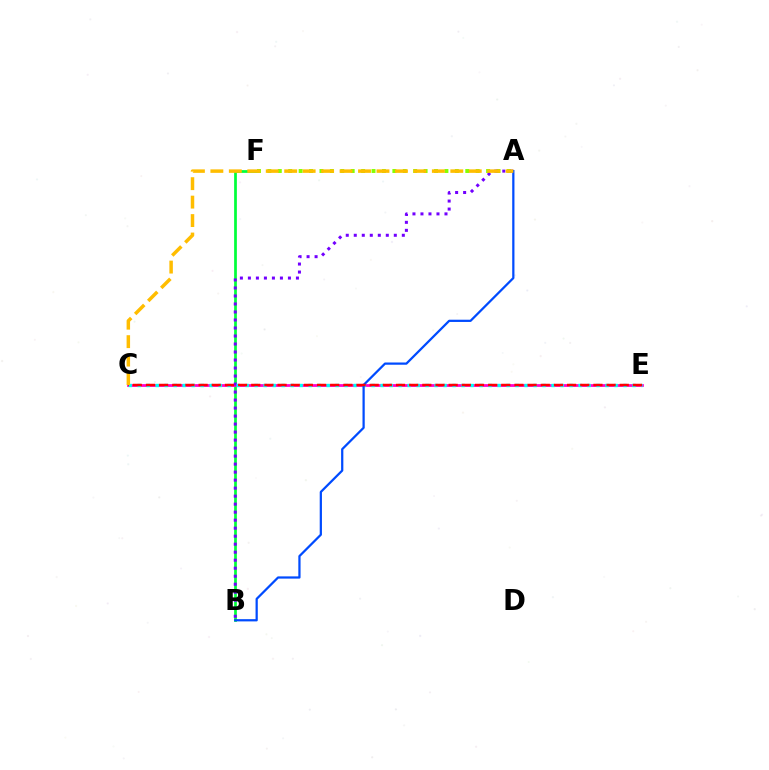{('B', 'F'): [{'color': '#00ff39', 'line_style': 'solid', 'thickness': 1.96}], ('C', 'E'): [{'color': '#ff00cf', 'line_style': 'solid', 'thickness': 1.98}, {'color': '#00fff6', 'line_style': 'dotted', 'thickness': 2.44}, {'color': '#ff0000', 'line_style': 'dashed', 'thickness': 1.79}], ('A', 'F'): [{'color': '#84ff00', 'line_style': 'dotted', 'thickness': 2.83}], ('A', 'B'): [{'color': '#7200ff', 'line_style': 'dotted', 'thickness': 2.18}, {'color': '#004bff', 'line_style': 'solid', 'thickness': 1.61}], ('A', 'C'): [{'color': '#ffbd00', 'line_style': 'dashed', 'thickness': 2.51}]}